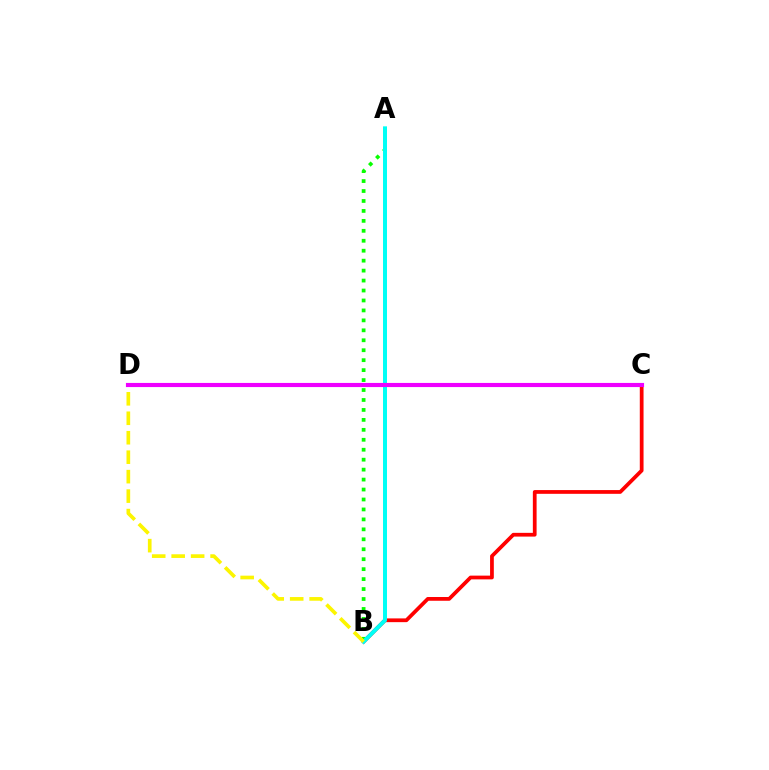{('B', 'C'): [{'color': '#ff0000', 'line_style': 'solid', 'thickness': 2.7}], ('A', 'B'): [{'color': '#08ff00', 'line_style': 'dotted', 'thickness': 2.7}, {'color': '#0010ff', 'line_style': 'dashed', 'thickness': 1.82}, {'color': '#00fff6', 'line_style': 'solid', 'thickness': 2.86}], ('B', 'D'): [{'color': '#fcf500', 'line_style': 'dashed', 'thickness': 2.64}], ('C', 'D'): [{'color': '#ee00ff', 'line_style': 'solid', 'thickness': 2.97}]}